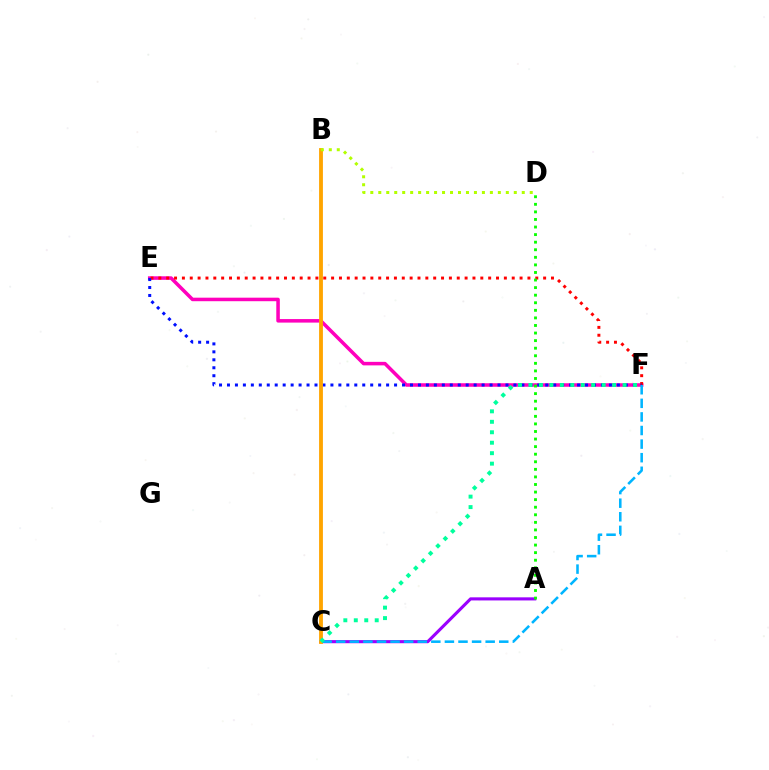{('E', 'F'): [{'color': '#ff00bd', 'line_style': 'solid', 'thickness': 2.54}, {'color': '#ff0000', 'line_style': 'dotted', 'thickness': 2.13}, {'color': '#0010ff', 'line_style': 'dotted', 'thickness': 2.16}], ('A', 'C'): [{'color': '#9b00ff', 'line_style': 'solid', 'thickness': 2.24}], ('B', 'C'): [{'color': '#ffa500', 'line_style': 'solid', 'thickness': 2.75}], ('C', 'F'): [{'color': '#00b5ff', 'line_style': 'dashed', 'thickness': 1.85}, {'color': '#00ff9d', 'line_style': 'dotted', 'thickness': 2.84}], ('B', 'D'): [{'color': '#b3ff00', 'line_style': 'dotted', 'thickness': 2.17}], ('A', 'D'): [{'color': '#08ff00', 'line_style': 'dotted', 'thickness': 2.06}]}